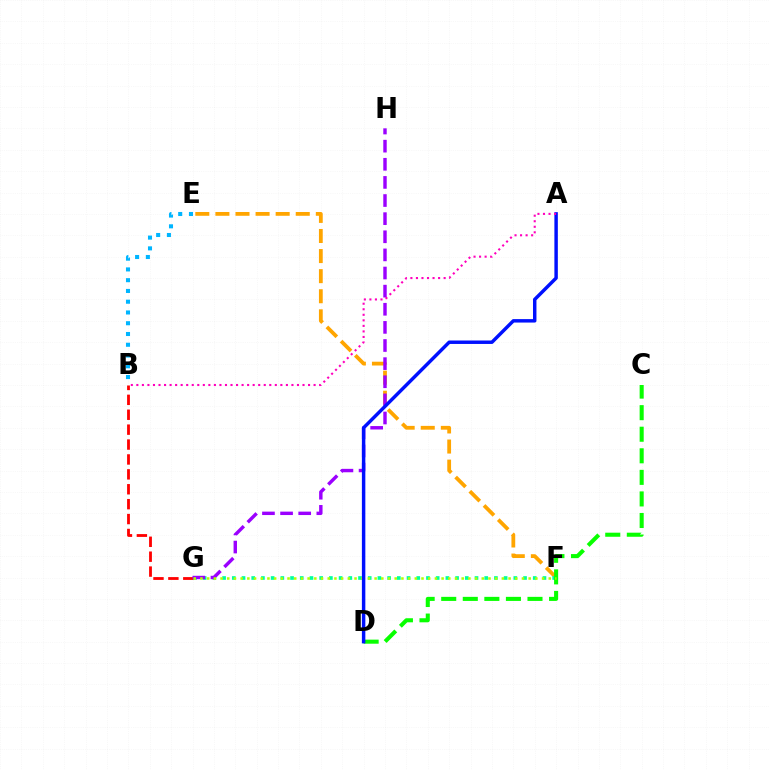{('E', 'F'): [{'color': '#ffa500', 'line_style': 'dashed', 'thickness': 2.73}], ('F', 'G'): [{'color': '#00ff9d', 'line_style': 'dotted', 'thickness': 2.64}, {'color': '#b3ff00', 'line_style': 'dotted', 'thickness': 1.82}], ('B', 'G'): [{'color': '#ff0000', 'line_style': 'dashed', 'thickness': 2.02}], ('G', 'H'): [{'color': '#9b00ff', 'line_style': 'dashed', 'thickness': 2.46}], ('B', 'E'): [{'color': '#00b5ff', 'line_style': 'dotted', 'thickness': 2.92}], ('C', 'D'): [{'color': '#08ff00', 'line_style': 'dashed', 'thickness': 2.93}], ('A', 'D'): [{'color': '#0010ff', 'line_style': 'solid', 'thickness': 2.49}], ('A', 'B'): [{'color': '#ff00bd', 'line_style': 'dotted', 'thickness': 1.5}]}